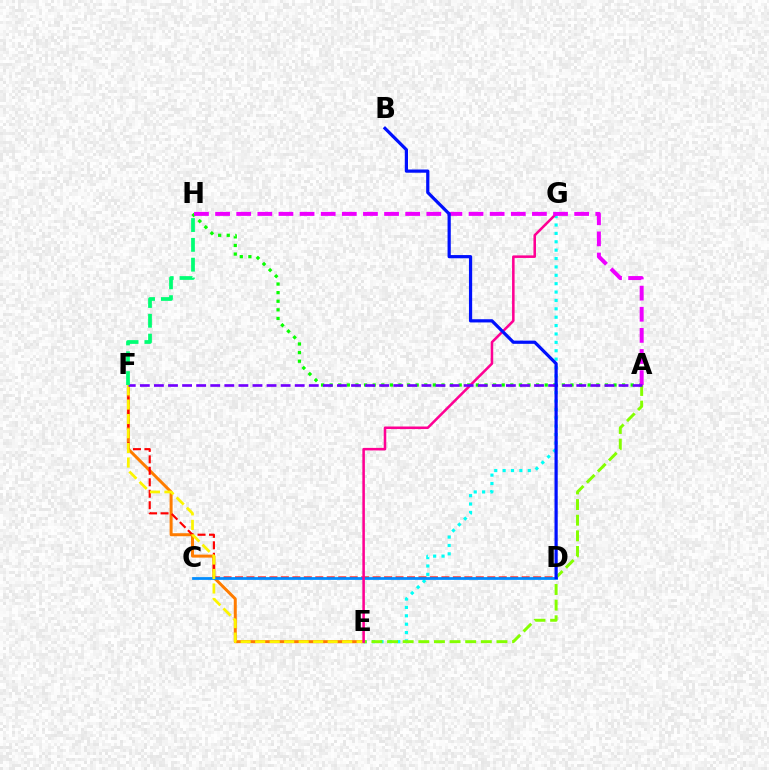{('E', 'G'): [{'color': '#00fff6', 'line_style': 'dotted', 'thickness': 2.28}, {'color': '#ff0094', 'line_style': 'solid', 'thickness': 1.83}], ('E', 'F'): [{'color': '#ff7c00', 'line_style': 'solid', 'thickness': 2.15}, {'color': '#fcf500', 'line_style': 'dashed', 'thickness': 1.97}], ('A', 'H'): [{'color': '#08ff00', 'line_style': 'dotted', 'thickness': 2.34}, {'color': '#ee00ff', 'line_style': 'dashed', 'thickness': 2.87}], ('A', 'E'): [{'color': '#84ff00', 'line_style': 'dashed', 'thickness': 2.12}], ('D', 'F'): [{'color': '#ff0000', 'line_style': 'dashed', 'thickness': 1.56}], ('C', 'D'): [{'color': '#008cff', 'line_style': 'solid', 'thickness': 1.99}], ('A', 'F'): [{'color': '#7200ff', 'line_style': 'dashed', 'thickness': 1.91}], ('F', 'H'): [{'color': '#00ff74', 'line_style': 'dashed', 'thickness': 2.69}], ('B', 'D'): [{'color': '#0010ff', 'line_style': 'solid', 'thickness': 2.31}]}